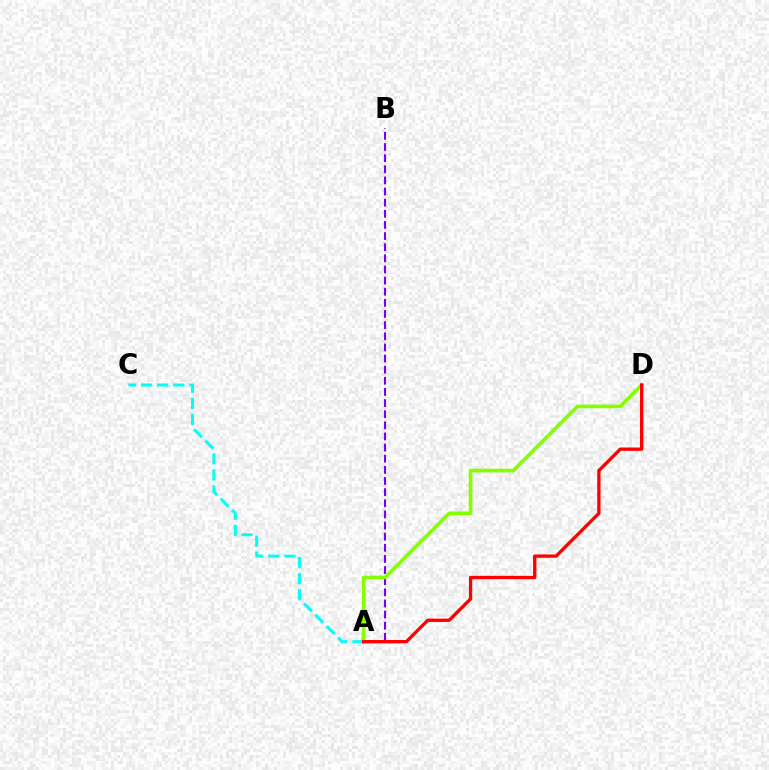{('A', 'C'): [{'color': '#00fff6', 'line_style': 'dashed', 'thickness': 2.18}], ('A', 'B'): [{'color': '#7200ff', 'line_style': 'dashed', 'thickness': 1.51}], ('A', 'D'): [{'color': '#84ff00', 'line_style': 'solid', 'thickness': 2.61}, {'color': '#ff0000', 'line_style': 'solid', 'thickness': 2.39}]}